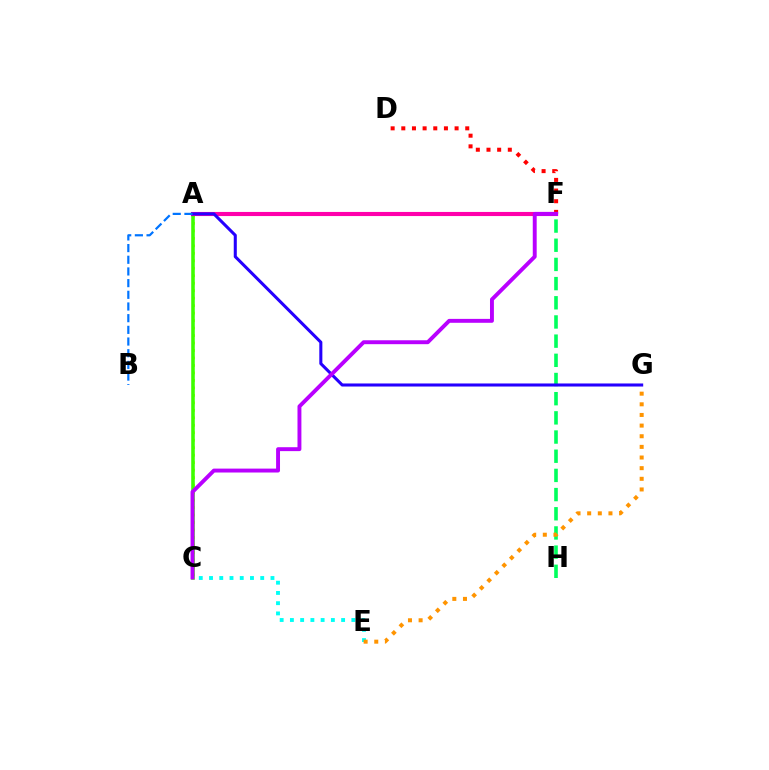{('A', 'C'): [{'color': '#d1ff00', 'line_style': 'dotted', 'thickness': 2.03}, {'color': '#3dff00', 'line_style': 'solid', 'thickness': 2.57}], ('F', 'H'): [{'color': '#00ff5c', 'line_style': 'dashed', 'thickness': 2.61}], ('D', 'F'): [{'color': '#ff0000', 'line_style': 'dotted', 'thickness': 2.9}], ('A', 'F'): [{'color': '#ff00ac', 'line_style': 'solid', 'thickness': 2.96}], ('C', 'E'): [{'color': '#00fff6', 'line_style': 'dotted', 'thickness': 2.78}], ('A', 'G'): [{'color': '#2500ff', 'line_style': 'solid', 'thickness': 2.2}], ('C', 'F'): [{'color': '#b900ff', 'line_style': 'solid', 'thickness': 2.82}], ('E', 'G'): [{'color': '#ff9400', 'line_style': 'dotted', 'thickness': 2.89}], ('A', 'B'): [{'color': '#0074ff', 'line_style': 'dashed', 'thickness': 1.59}]}